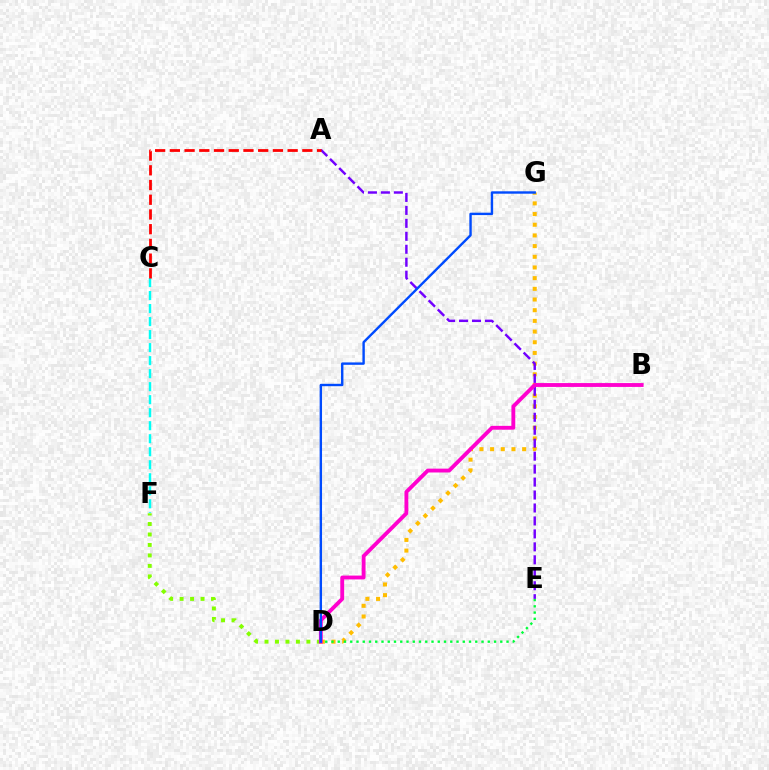{('C', 'F'): [{'color': '#00fff6', 'line_style': 'dashed', 'thickness': 1.77}], ('D', 'G'): [{'color': '#ffbd00', 'line_style': 'dotted', 'thickness': 2.9}, {'color': '#004bff', 'line_style': 'solid', 'thickness': 1.73}], ('D', 'E'): [{'color': '#00ff39', 'line_style': 'dotted', 'thickness': 1.7}], ('D', 'F'): [{'color': '#84ff00', 'line_style': 'dotted', 'thickness': 2.84}], ('A', 'E'): [{'color': '#7200ff', 'line_style': 'dashed', 'thickness': 1.76}], ('B', 'D'): [{'color': '#ff00cf', 'line_style': 'solid', 'thickness': 2.77}], ('A', 'C'): [{'color': '#ff0000', 'line_style': 'dashed', 'thickness': 2.0}]}